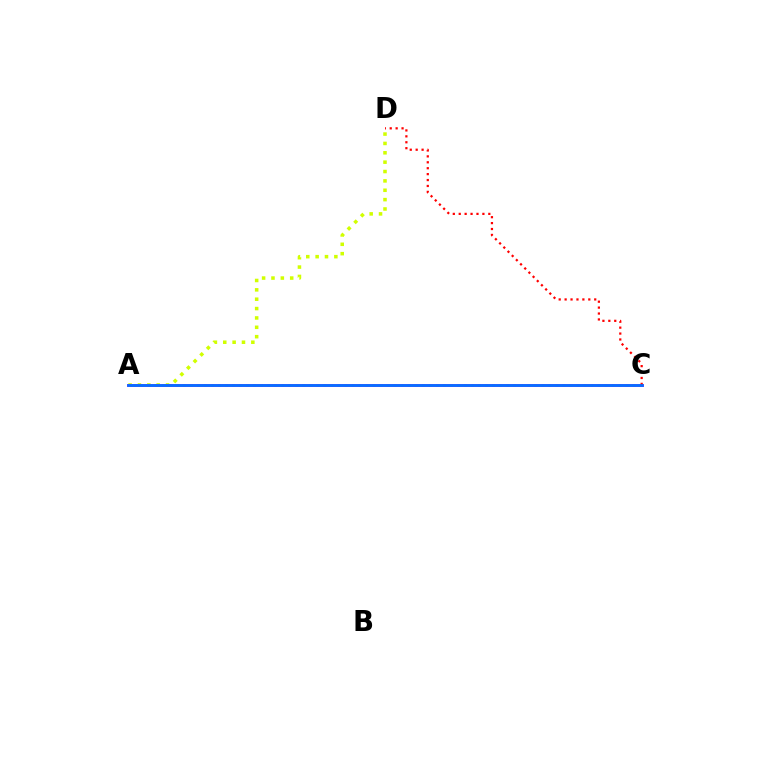{('A', 'D'): [{'color': '#d1ff00', 'line_style': 'dotted', 'thickness': 2.54}], ('A', 'C'): [{'color': '#00ff5c', 'line_style': 'dotted', 'thickness': 1.91}, {'color': '#b900ff', 'line_style': 'solid', 'thickness': 2.04}, {'color': '#0074ff', 'line_style': 'solid', 'thickness': 1.92}], ('C', 'D'): [{'color': '#ff0000', 'line_style': 'dotted', 'thickness': 1.61}]}